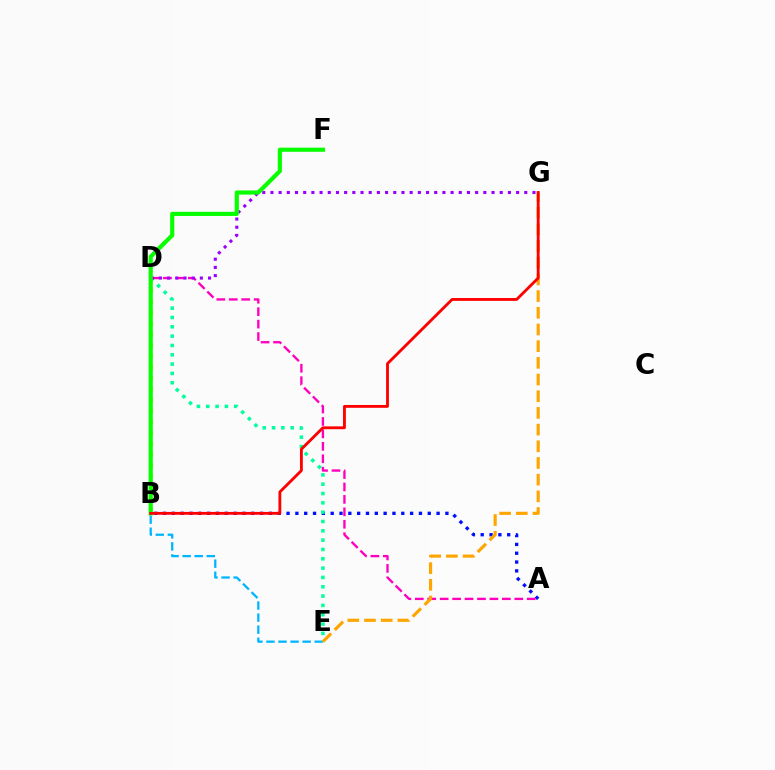{('A', 'B'): [{'color': '#0010ff', 'line_style': 'dotted', 'thickness': 2.4}], ('B', 'D'): [{'color': '#b3ff00', 'line_style': 'dotted', 'thickness': 2.97}], ('D', 'E'): [{'color': '#00b5ff', 'line_style': 'dashed', 'thickness': 1.64}, {'color': '#00ff9d', 'line_style': 'dotted', 'thickness': 2.53}], ('A', 'D'): [{'color': '#ff00bd', 'line_style': 'dashed', 'thickness': 1.69}], ('E', 'G'): [{'color': '#ffa500', 'line_style': 'dashed', 'thickness': 2.27}], ('D', 'G'): [{'color': '#9b00ff', 'line_style': 'dotted', 'thickness': 2.22}], ('B', 'F'): [{'color': '#08ff00', 'line_style': 'solid', 'thickness': 3.0}], ('B', 'G'): [{'color': '#ff0000', 'line_style': 'solid', 'thickness': 2.05}]}